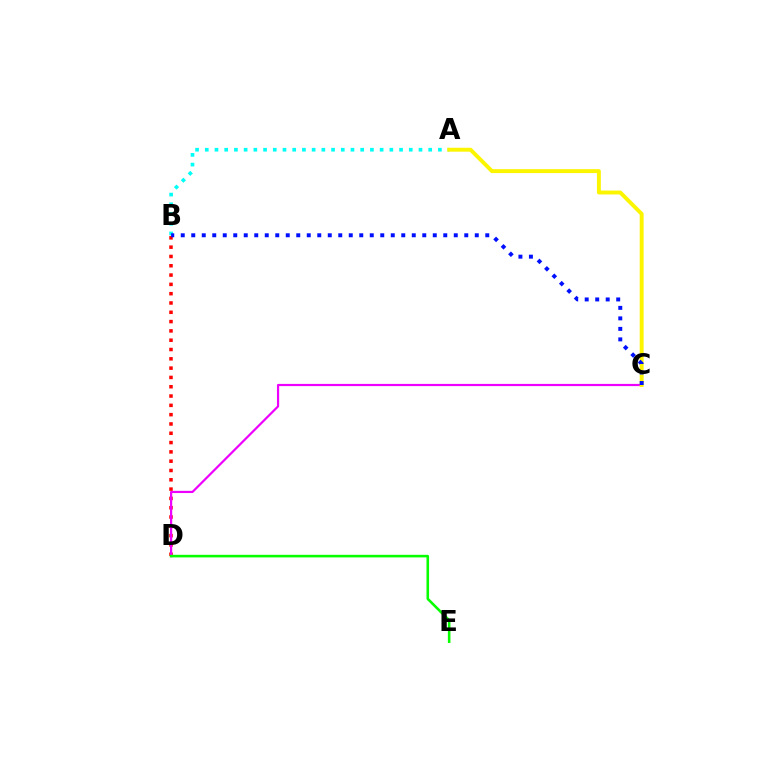{('A', 'B'): [{'color': '#00fff6', 'line_style': 'dotted', 'thickness': 2.64}], ('B', 'D'): [{'color': '#ff0000', 'line_style': 'dotted', 'thickness': 2.53}], ('C', 'D'): [{'color': '#ee00ff', 'line_style': 'solid', 'thickness': 1.59}], ('A', 'C'): [{'color': '#fcf500', 'line_style': 'solid', 'thickness': 2.82}], ('D', 'E'): [{'color': '#08ff00', 'line_style': 'solid', 'thickness': 1.86}], ('B', 'C'): [{'color': '#0010ff', 'line_style': 'dotted', 'thickness': 2.85}]}